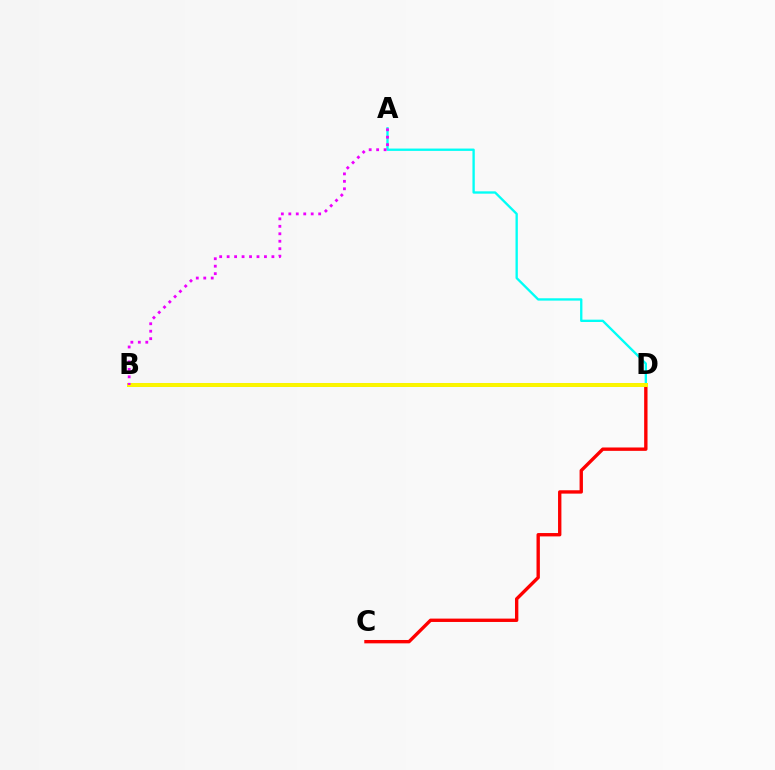{('B', 'D'): [{'color': '#08ff00', 'line_style': 'solid', 'thickness': 2.85}, {'color': '#0010ff', 'line_style': 'dotted', 'thickness': 2.64}, {'color': '#fcf500', 'line_style': 'solid', 'thickness': 2.86}], ('C', 'D'): [{'color': '#ff0000', 'line_style': 'solid', 'thickness': 2.42}], ('A', 'D'): [{'color': '#00fff6', 'line_style': 'solid', 'thickness': 1.68}], ('A', 'B'): [{'color': '#ee00ff', 'line_style': 'dotted', 'thickness': 2.03}]}